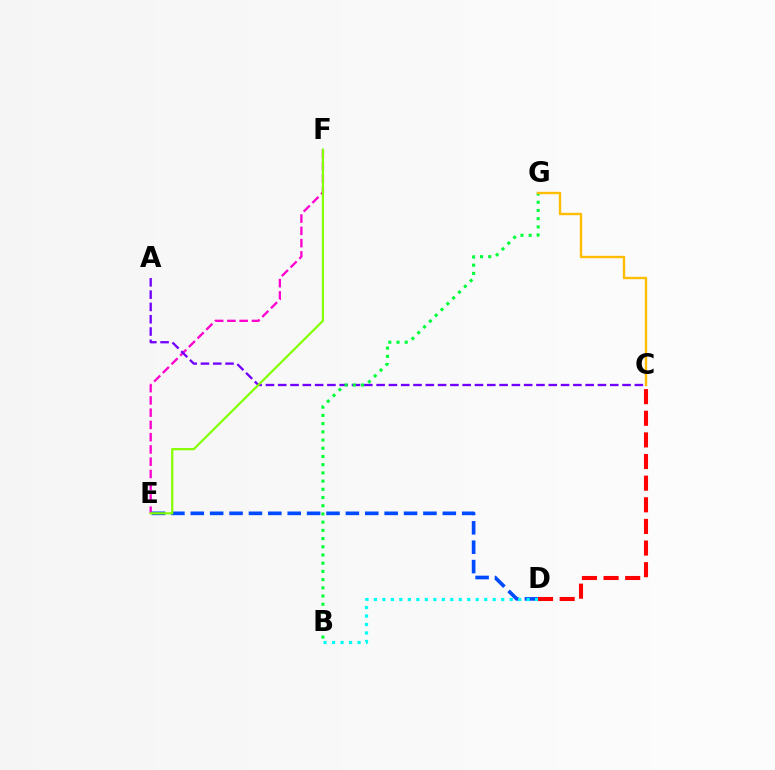{('E', 'F'): [{'color': '#ff00cf', 'line_style': 'dashed', 'thickness': 1.67}, {'color': '#84ff00', 'line_style': 'solid', 'thickness': 1.59}], ('D', 'E'): [{'color': '#004bff', 'line_style': 'dashed', 'thickness': 2.63}], ('B', 'D'): [{'color': '#00fff6', 'line_style': 'dotted', 'thickness': 2.31}], ('A', 'C'): [{'color': '#7200ff', 'line_style': 'dashed', 'thickness': 1.67}], ('B', 'G'): [{'color': '#00ff39', 'line_style': 'dotted', 'thickness': 2.23}], ('C', 'D'): [{'color': '#ff0000', 'line_style': 'dashed', 'thickness': 2.94}], ('C', 'G'): [{'color': '#ffbd00', 'line_style': 'solid', 'thickness': 1.72}]}